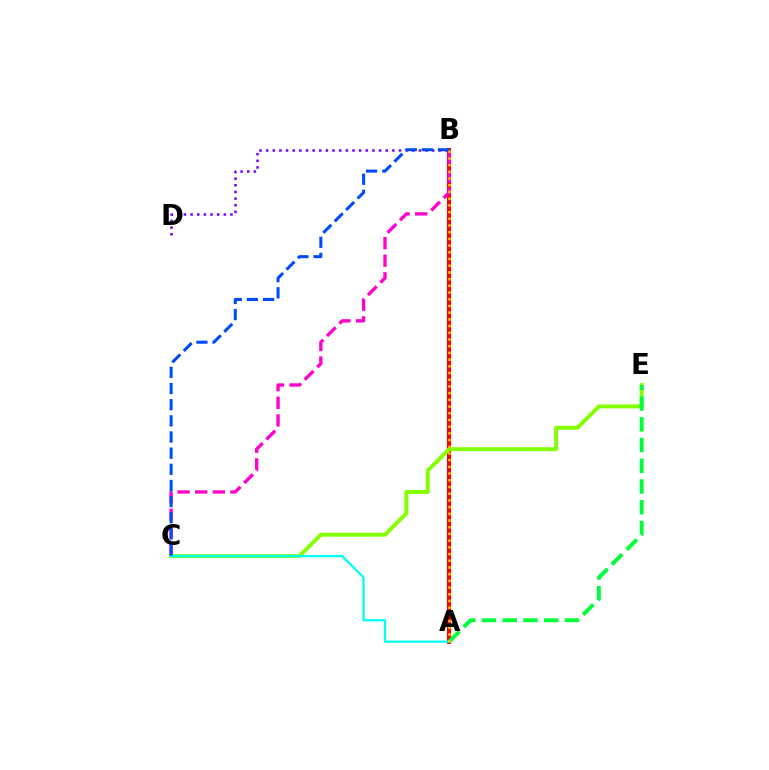{('A', 'B'): [{'color': '#ff0000', 'line_style': 'solid', 'thickness': 2.91}, {'color': '#ffbd00', 'line_style': 'dotted', 'thickness': 1.82}], ('B', 'C'): [{'color': '#ff00cf', 'line_style': 'dashed', 'thickness': 2.39}, {'color': '#004bff', 'line_style': 'dashed', 'thickness': 2.19}], ('C', 'E'): [{'color': '#84ff00', 'line_style': 'solid', 'thickness': 2.82}], ('A', 'C'): [{'color': '#00fff6', 'line_style': 'solid', 'thickness': 1.65}], ('B', 'D'): [{'color': '#7200ff', 'line_style': 'dotted', 'thickness': 1.81}], ('A', 'E'): [{'color': '#00ff39', 'line_style': 'dashed', 'thickness': 2.82}]}